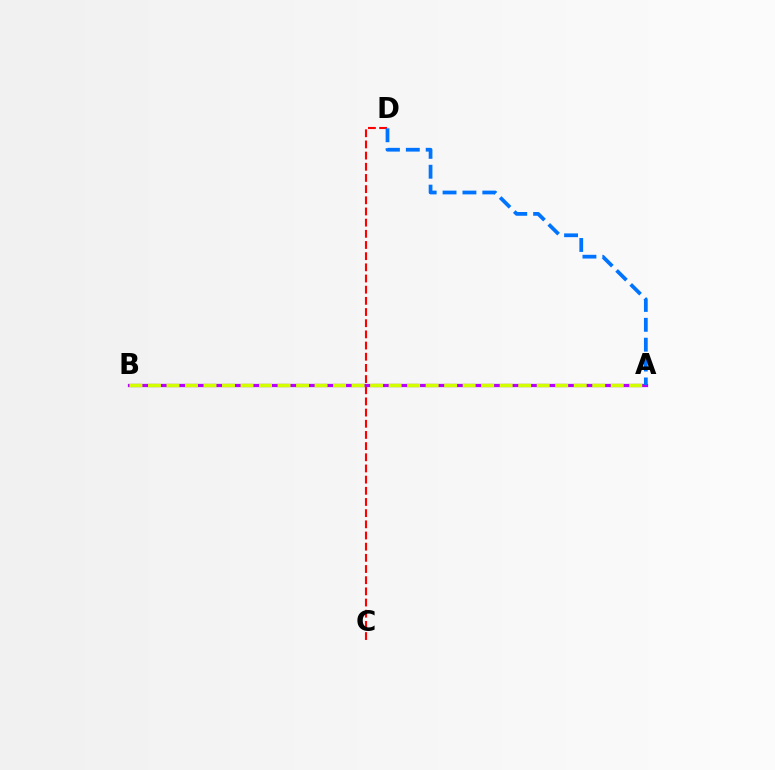{('C', 'D'): [{'color': '#ff0000', 'line_style': 'dashed', 'thickness': 1.52}], ('A', 'B'): [{'color': '#00ff5c', 'line_style': 'dashed', 'thickness': 2.21}, {'color': '#b900ff', 'line_style': 'solid', 'thickness': 2.32}, {'color': '#d1ff00', 'line_style': 'dashed', 'thickness': 2.51}], ('A', 'D'): [{'color': '#0074ff', 'line_style': 'dashed', 'thickness': 2.7}]}